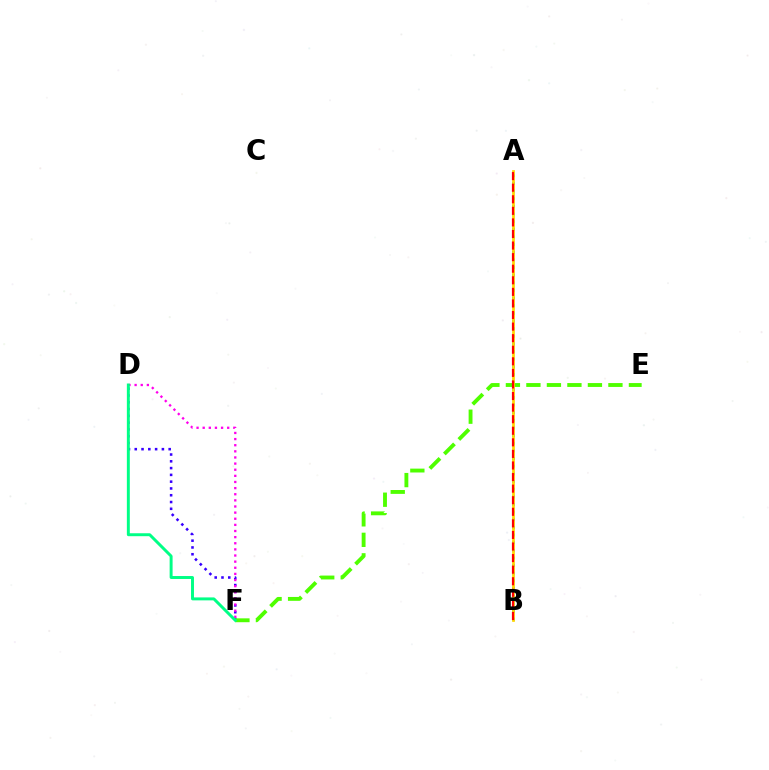{('D', 'F'): [{'color': '#3700ff', 'line_style': 'dotted', 'thickness': 1.84}, {'color': '#ff00ed', 'line_style': 'dotted', 'thickness': 1.66}, {'color': '#00ff86', 'line_style': 'solid', 'thickness': 2.12}], ('A', 'B'): [{'color': '#009eff', 'line_style': 'dotted', 'thickness': 2.08}, {'color': '#ffd500', 'line_style': 'solid', 'thickness': 1.97}, {'color': '#ff0000', 'line_style': 'dashed', 'thickness': 1.57}], ('E', 'F'): [{'color': '#4fff00', 'line_style': 'dashed', 'thickness': 2.79}]}